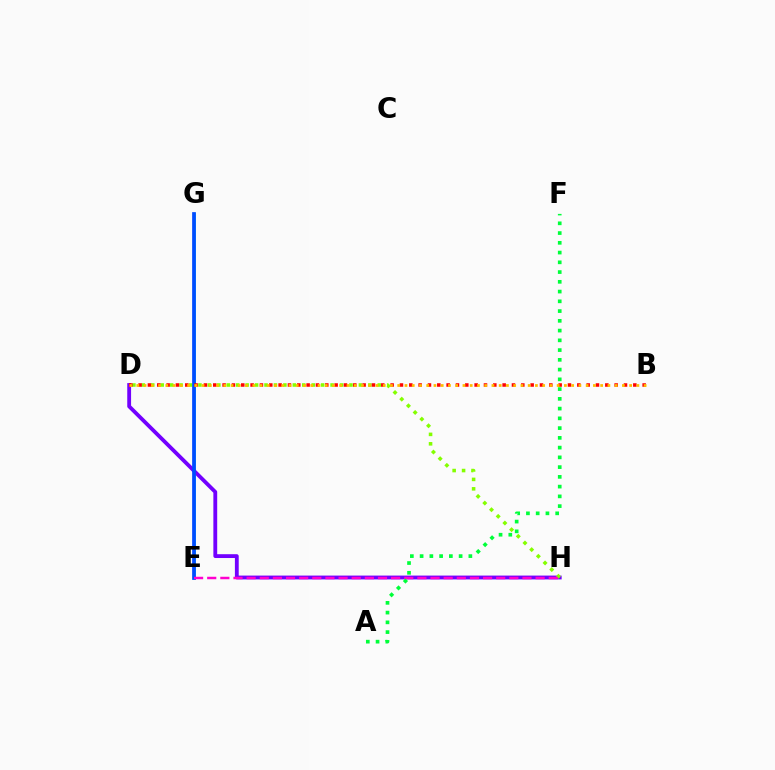{('E', 'G'): [{'color': '#00fff6', 'line_style': 'solid', 'thickness': 1.96}, {'color': '#004bff', 'line_style': 'solid', 'thickness': 2.68}], ('D', 'H'): [{'color': '#7200ff', 'line_style': 'solid', 'thickness': 2.75}, {'color': '#84ff00', 'line_style': 'dotted', 'thickness': 2.56}], ('B', 'D'): [{'color': '#ff0000', 'line_style': 'dotted', 'thickness': 2.54}, {'color': '#ffbd00', 'line_style': 'dotted', 'thickness': 1.97}], ('E', 'H'): [{'color': '#ff00cf', 'line_style': 'dashed', 'thickness': 1.78}], ('A', 'F'): [{'color': '#00ff39', 'line_style': 'dotted', 'thickness': 2.65}]}